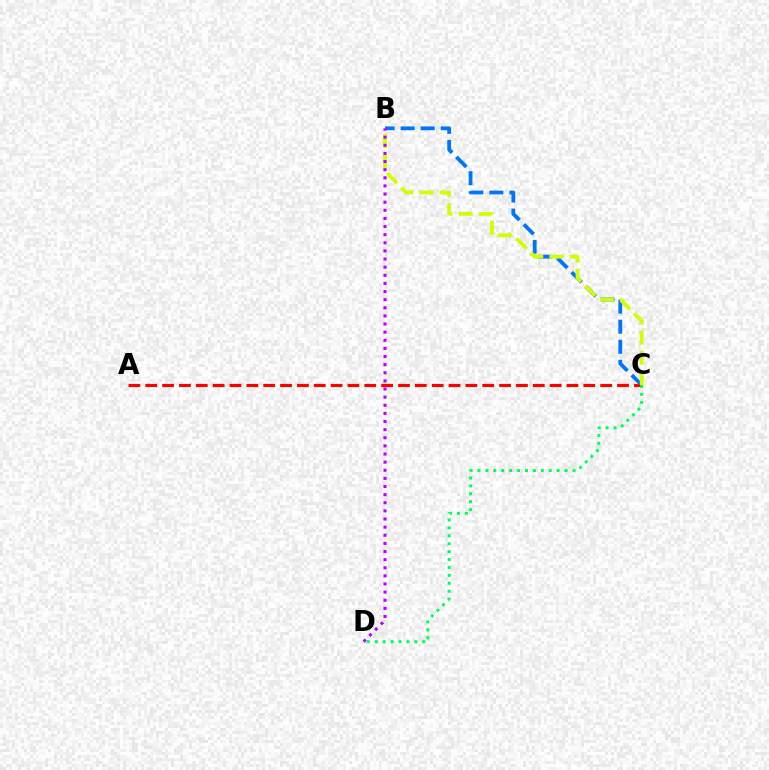{('B', 'C'): [{'color': '#0074ff', 'line_style': 'dashed', 'thickness': 2.72}, {'color': '#d1ff00', 'line_style': 'dashed', 'thickness': 2.74}], ('A', 'C'): [{'color': '#ff0000', 'line_style': 'dashed', 'thickness': 2.29}], ('B', 'D'): [{'color': '#b900ff', 'line_style': 'dotted', 'thickness': 2.21}], ('C', 'D'): [{'color': '#00ff5c', 'line_style': 'dotted', 'thickness': 2.15}]}